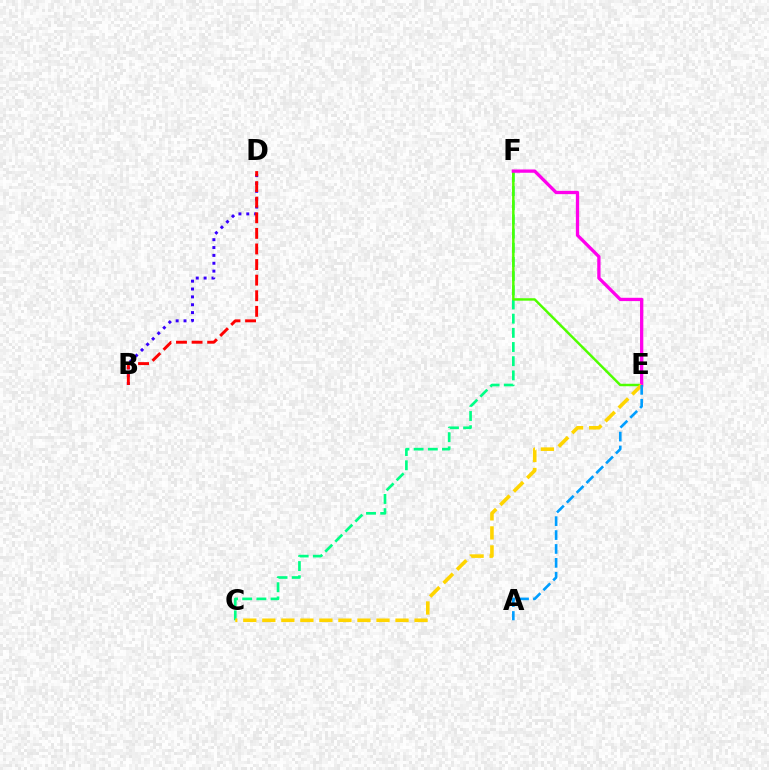{('C', 'F'): [{'color': '#00ff86', 'line_style': 'dashed', 'thickness': 1.93}], ('E', 'F'): [{'color': '#4fff00', 'line_style': 'solid', 'thickness': 1.77}, {'color': '#ff00ed', 'line_style': 'solid', 'thickness': 2.37}], ('B', 'D'): [{'color': '#3700ff', 'line_style': 'dotted', 'thickness': 2.14}, {'color': '#ff0000', 'line_style': 'dashed', 'thickness': 2.12}], ('C', 'E'): [{'color': '#ffd500', 'line_style': 'dashed', 'thickness': 2.59}], ('A', 'E'): [{'color': '#009eff', 'line_style': 'dashed', 'thickness': 1.89}]}